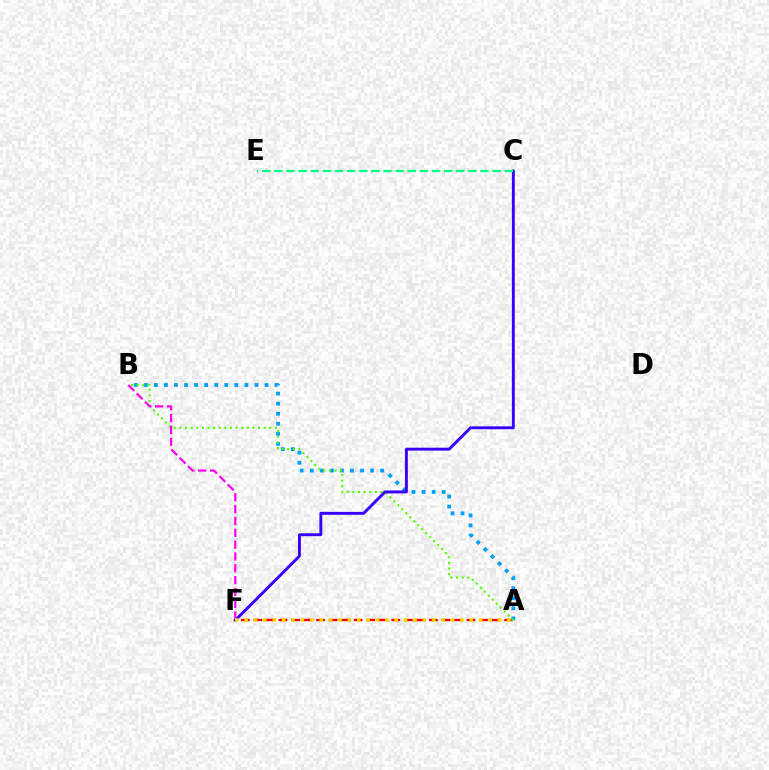{('A', 'F'): [{'color': '#ff0000', 'line_style': 'dashed', 'thickness': 1.7}, {'color': '#ffd500', 'line_style': 'dotted', 'thickness': 2.55}], ('A', 'B'): [{'color': '#009eff', 'line_style': 'dotted', 'thickness': 2.73}, {'color': '#4fff00', 'line_style': 'dotted', 'thickness': 1.53}], ('C', 'F'): [{'color': '#3700ff', 'line_style': 'solid', 'thickness': 2.09}], ('C', 'E'): [{'color': '#00ff86', 'line_style': 'dashed', 'thickness': 1.65}], ('B', 'F'): [{'color': '#ff00ed', 'line_style': 'dashed', 'thickness': 1.61}]}